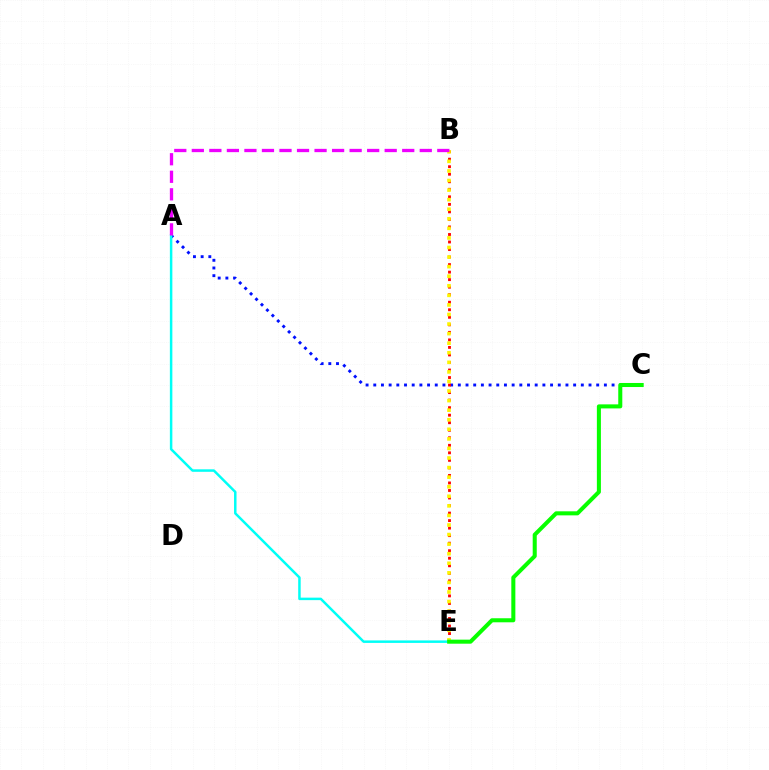{('A', 'C'): [{'color': '#0010ff', 'line_style': 'dotted', 'thickness': 2.09}], ('B', 'E'): [{'color': '#ff0000', 'line_style': 'dotted', 'thickness': 2.05}, {'color': '#fcf500', 'line_style': 'dotted', 'thickness': 2.6}], ('A', 'E'): [{'color': '#00fff6', 'line_style': 'solid', 'thickness': 1.79}], ('C', 'E'): [{'color': '#08ff00', 'line_style': 'solid', 'thickness': 2.91}], ('A', 'B'): [{'color': '#ee00ff', 'line_style': 'dashed', 'thickness': 2.38}]}